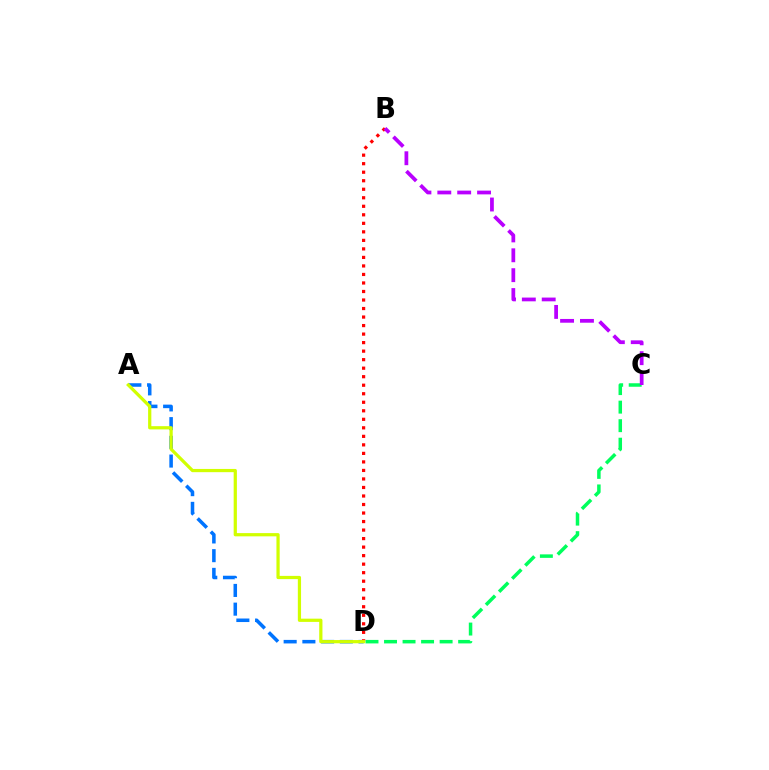{('A', 'D'): [{'color': '#0074ff', 'line_style': 'dashed', 'thickness': 2.54}, {'color': '#d1ff00', 'line_style': 'solid', 'thickness': 2.33}], ('B', 'D'): [{'color': '#ff0000', 'line_style': 'dotted', 'thickness': 2.32}], ('C', 'D'): [{'color': '#00ff5c', 'line_style': 'dashed', 'thickness': 2.52}], ('B', 'C'): [{'color': '#b900ff', 'line_style': 'dashed', 'thickness': 2.7}]}